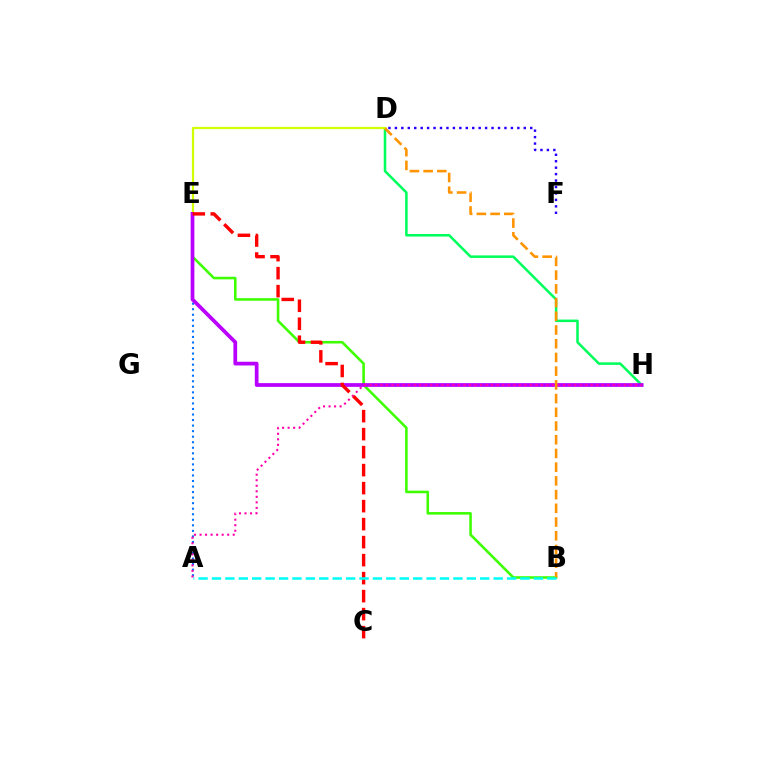{('D', 'H'): [{'color': '#00ff5c', 'line_style': 'solid', 'thickness': 1.83}], ('B', 'E'): [{'color': '#3dff00', 'line_style': 'solid', 'thickness': 1.85}], ('A', 'E'): [{'color': '#0074ff', 'line_style': 'dotted', 'thickness': 1.51}], ('D', 'E'): [{'color': '#d1ff00', 'line_style': 'solid', 'thickness': 1.6}], ('E', 'H'): [{'color': '#b900ff', 'line_style': 'solid', 'thickness': 2.69}], ('A', 'H'): [{'color': '#ff00ac', 'line_style': 'dotted', 'thickness': 1.5}], ('C', 'E'): [{'color': '#ff0000', 'line_style': 'dashed', 'thickness': 2.45}], ('D', 'F'): [{'color': '#2500ff', 'line_style': 'dotted', 'thickness': 1.75}], ('B', 'D'): [{'color': '#ff9400', 'line_style': 'dashed', 'thickness': 1.86}], ('A', 'B'): [{'color': '#00fff6', 'line_style': 'dashed', 'thickness': 1.82}]}